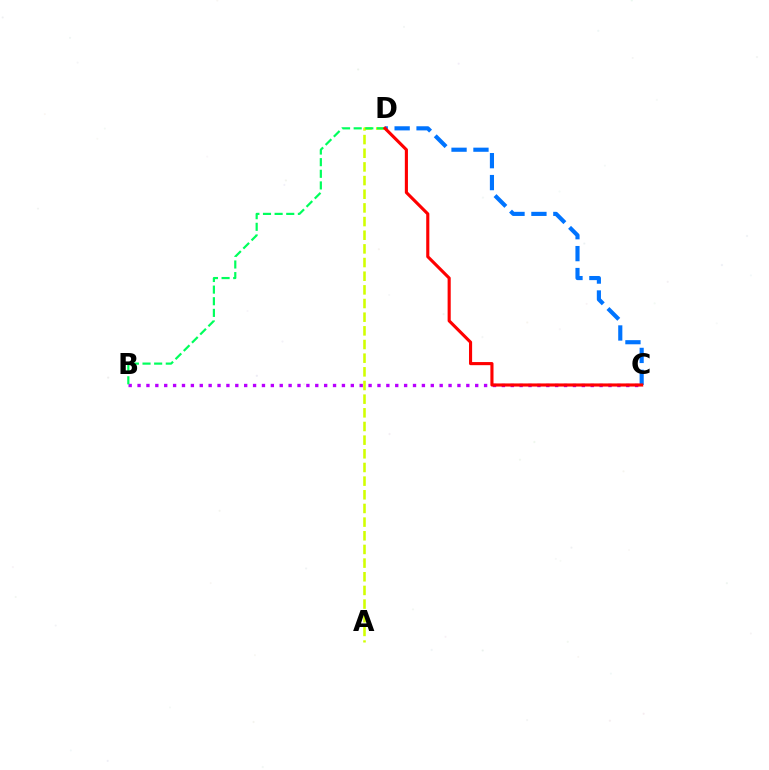{('B', 'C'): [{'color': '#b900ff', 'line_style': 'dotted', 'thickness': 2.41}], ('A', 'D'): [{'color': '#d1ff00', 'line_style': 'dashed', 'thickness': 1.86}], ('C', 'D'): [{'color': '#0074ff', 'line_style': 'dashed', 'thickness': 2.98}, {'color': '#ff0000', 'line_style': 'solid', 'thickness': 2.24}], ('B', 'D'): [{'color': '#00ff5c', 'line_style': 'dashed', 'thickness': 1.58}]}